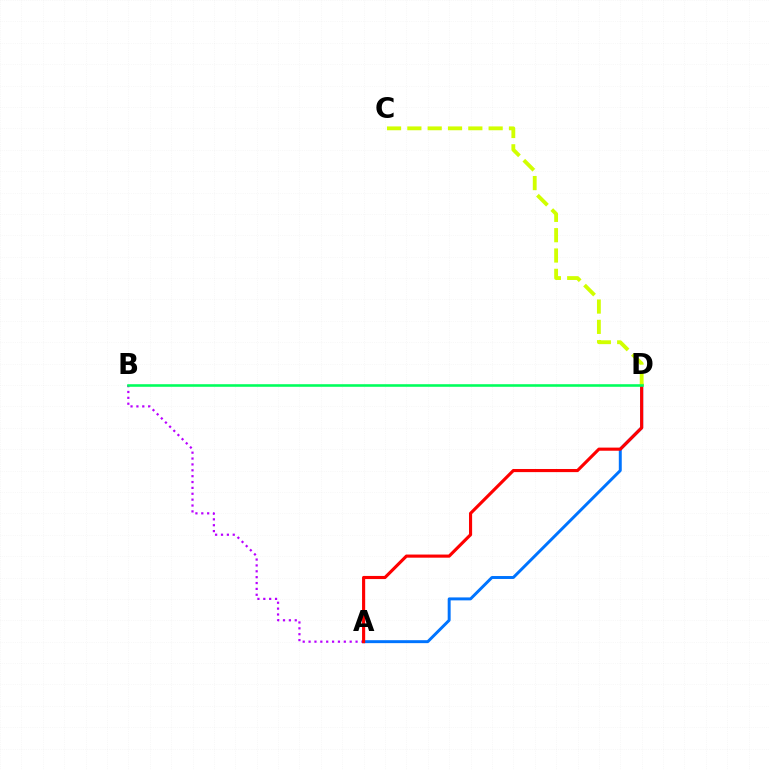{('A', 'B'): [{'color': '#b900ff', 'line_style': 'dotted', 'thickness': 1.6}], ('A', 'D'): [{'color': '#0074ff', 'line_style': 'solid', 'thickness': 2.12}, {'color': '#ff0000', 'line_style': 'solid', 'thickness': 2.25}], ('C', 'D'): [{'color': '#d1ff00', 'line_style': 'dashed', 'thickness': 2.76}], ('B', 'D'): [{'color': '#00ff5c', 'line_style': 'solid', 'thickness': 1.86}]}